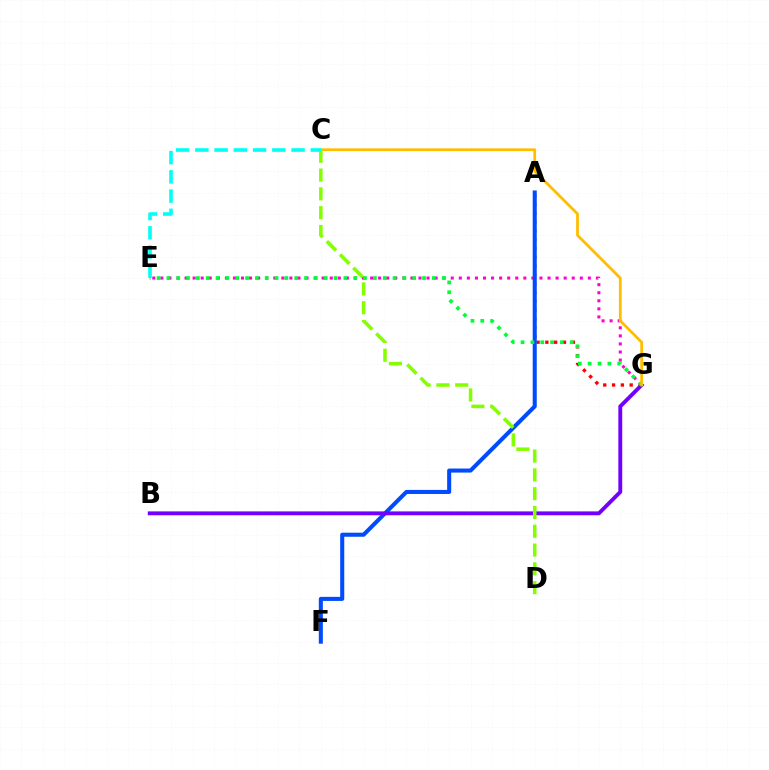{('E', 'G'): [{'color': '#ff00cf', 'line_style': 'dotted', 'thickness': 2.19}, {'color': '#00ff39', 'line_style': 'dotted', 'thickness': 2.67}], ('A', 'G'): [{'color': '#ff0000', 'line_style': 'dotted', 'thickness': 2.39}], ('A', 'F'): [{'color': '#004bff', 'line_style': 'solid', 'thickness': 2.92}], ('B', 'G'): [{'color': '#7200ff', 'line_style': 'solid', 'thickness': 2.79}], ('C', 'G'): [{'color': '#ffbd00', 'line_style': 'solid', 'thickness': 1.99}], ('C', 'D'): [{'color': '#84ff00', 'line_style': 'dashed', 'thickness': 2.55}], ('C', 'E'): [{'color': '#00fff6', 'line_style': 'dashed', 'thickness': 2.61}]}